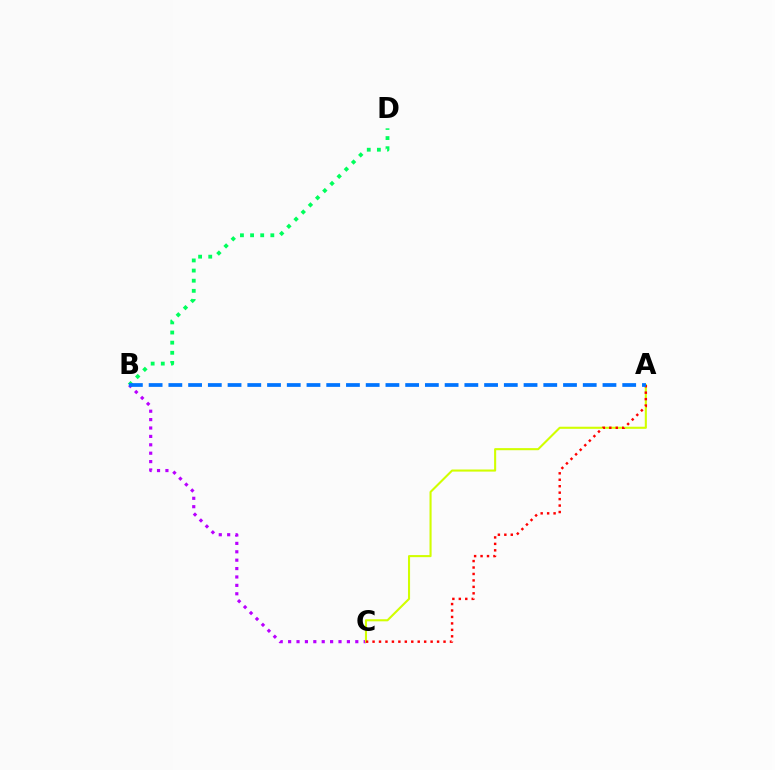{('B', 'D'): [{'color': '#00ff5c', 'line_style': 'dotted', 'thickness': 2.75}], ('B', 'C'): [{'color': '#b900ff', 'line_style': 'dotted', 'thickness': 2.28}], ('A', 'C'): [{'color': '#d1ff00', 'line_style': 'solid', 'thickness': 1.51}, {'color': '#ff0000', 'line_style': 'dotted', 'thickness': 1.75}], ('A', 'B'): [{'color': '#0074ff', 'line_style': 'dashed', 'thickness': 2.68}]}